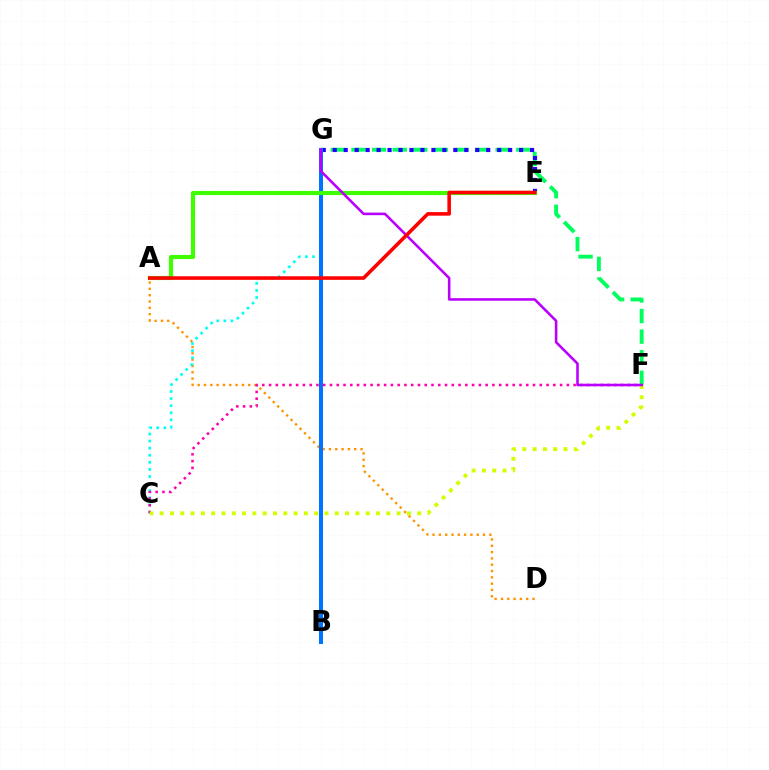{('A', 'D'): [{'color': '#ff9400', 'line_style': 'dotted', 'thickness': 1.72}], ('C', 'G'): [{'color': '#00fff6', 'line_style': 'dotted', 'thickness': 1.93}], ('F', 'G'): [{'color': '#00ff5c', 'line_style': 'dashed', 'thickness': 2.8}, {'color': '#b900ff', 'line_style': 'solid', 'thickness': 1.85}], ('E', 'G'): [{'color': '#2500ff', 'line_style': 'dotted', 'thickness': 2.98}], ('B', 'G'): [{'color': '#0074ff', 'line_style': 'solid', 'thickness': 2.91}], ('C', 'F'): [{'color': '#ff00ac', 'line_style': 'dotted', 'thickness': 1.84}, {'color': '#d1ff00', 'line_style': 'dotted', 'thickness': 2.8}], ('A', 'E'): [{'color': '#3dff00', 'line_style': 'solid', 'thickness': 2.98}, {'color': '#ff0000', 'line_style': 'solid', 'thickness': 2.58}]}